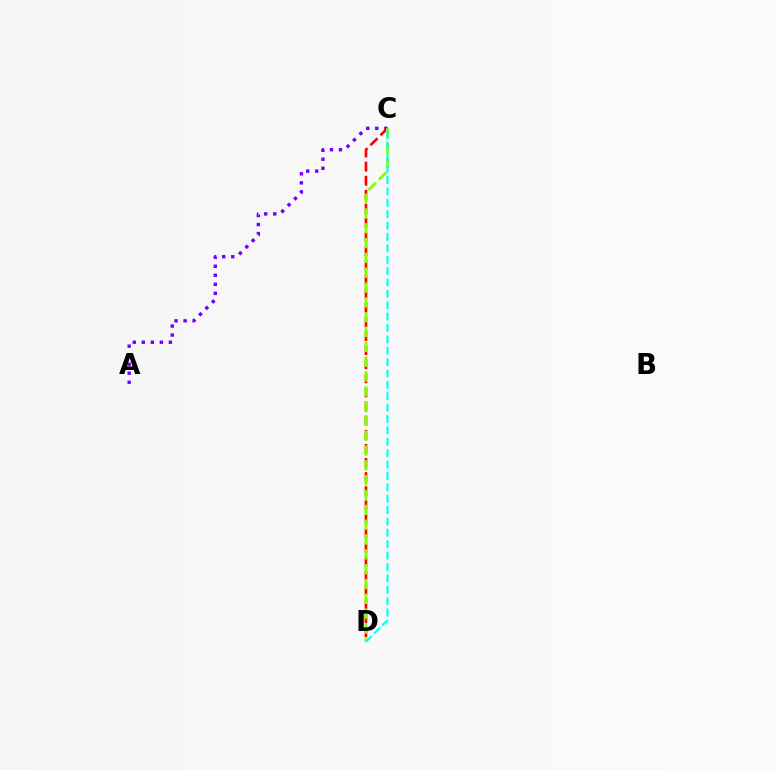{('A', 'C'): [{'color': '#7200ff', 'line_style': 'dotted', 'thickness': 2.45}], ('C', 'D'): [{'color': '#ff0000', 'line_style': 'dashed', 'thickness': 1.92}, {'color': '#84ff00', 'line_style': 'dashed', 'thickness': 2.01}, {'color': '#00fff6', 'line_style': 'dashed', 'thickness': 1.55}]}